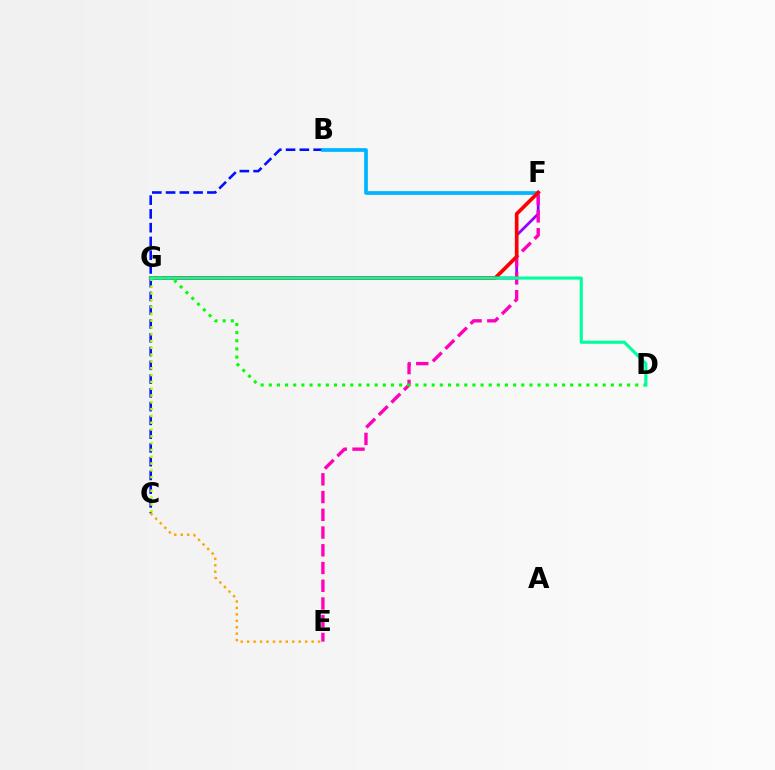{('F', 'G'): [{'color': '#9b00ff', 'line_style': 'solid', 'thickness': 2.0}, {'color': '#ff0000', 'line_style': 'solid', 'thickness': 2.64}], ('B', 'C'): [{'color': '#0010ff', 'line_style': 'dashed', 'thickness': 1.87}], ('E', 'F'): [{'color': '#ff00bd', 'line_style': 'dashed', 'thickness': 2.41}], ('B', 'F'): [{'color': '#00b5ff', 'line_style': 'solid', 'thickness': 2.68}], ('C', 'G'): [{'color': '#b3ff00', 'line_style': 'dotted', 'thickness': 1.85}], ('D', 'G'): [{'color': '#08ff00', 'line_style': 'dotted', 'thickness': 2.21}, {'color': '#00ff9d', 'line_style': 'solid', 'thickness': 2.25}], ('C', 'E'): [{'color': '#ffa500', 'line_style': 'dotted', 'thickness': 1.75}]}